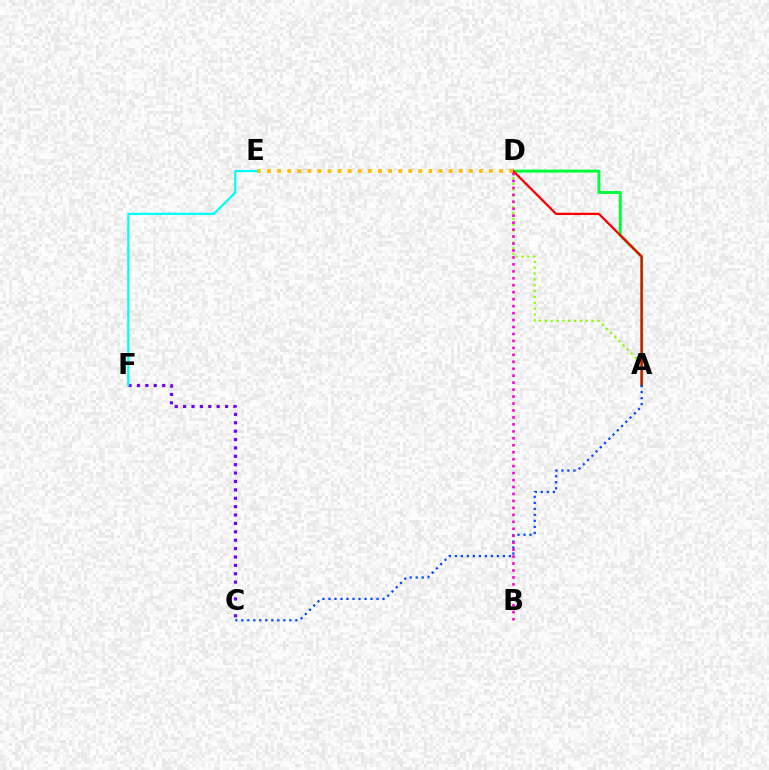{('A', 'D'): [{'color': '#84ff00', 'line_style': 'dotted', 'thickness': 1.59}, {'color': '#00ff39', 'line_style': 'solid', 'thickness': 2.11}, {'color': '#ff0000', 'line_style': 'solid', 'thickness': 1.65}], ('C', 'F'): [{'color': '#7200ff', 'line_style': 'dotted', 'thickness': 2.28}], ('A', 'C'): [{'color': '#004bff', 'line_style': 'dotted', 'thickness': 1.63}], ('B', 'D'): [{'color': '#ff00cf', 'line_style': 'dotted', 'thickness': 1.89}], ('D', 'E'): [{'color': '#ffbd00', 'line_style': 'dotted', 'thickness': 2.74}], ('E', 'F'): [{'color': '#00fff6', 'line_style': 'solid', 'thickness': 1.59}]}